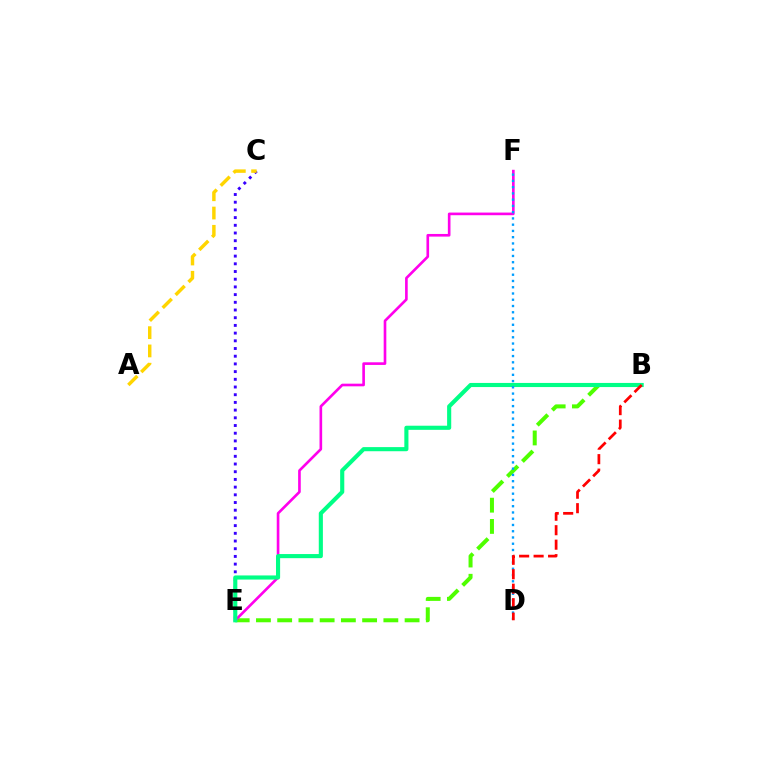{('C', 'E'): [{'color': '#3700ff', 'line_style': 'dotted', 'thickness': 2.09}], ('B', 'E'): [{'color': '#4fff00', 'line_style': 'dashed', 'thickness': 2.89}, {'color': '#00ff86', 'line_style': 'solid', 'thickness': 2.96}], ('E', 'F'): [{'color': '#ff00ed', 'line_style': 'solid', 'thickness': 1.9}], ('D', 'F'): [{'color': '#009eff', 'line_style': 'dotted', 'thickness': 1.7}], ('A', 'C'): [{'color': '#ffd500', 'line_style': 'dashed', 'thickness': 2.48}], ('B', 'D'): [{'color': '#ff0000', 'line_style': 'dashed', 'thickness': 1.97}]}